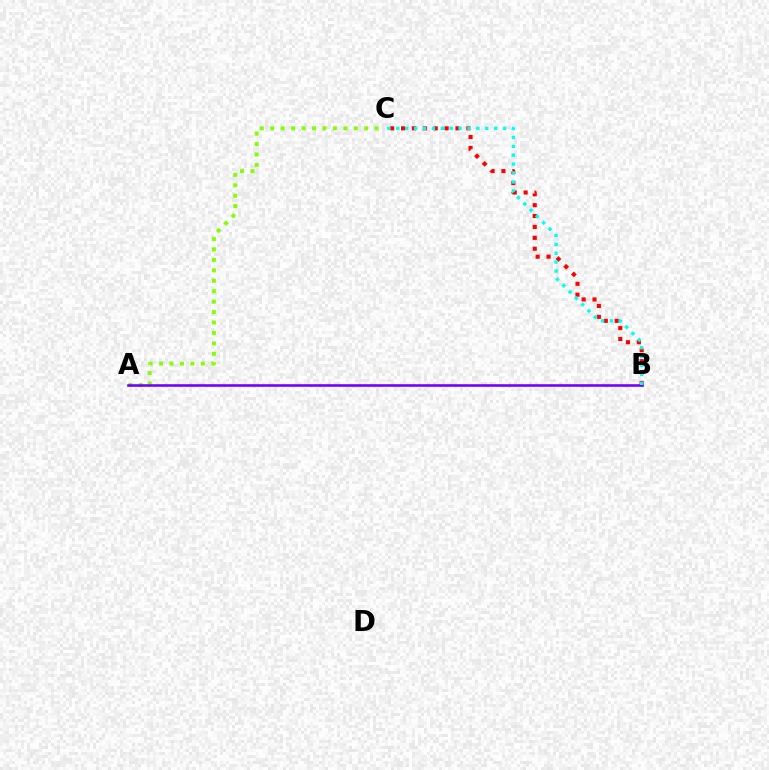{('B', 'C'): [{'color': '#ff0000', 'line_style': 'dotted', 'thickness': 2.96}, {'color': '#00fff6', 'line_style': 'dotted', 'thickness': 2.42}], ('A', 'C'): [{'color': '#84ff00', 'line_style': 'dotted', 'thickness': 2.84}], ('A', 'B'): [{'color': '#7200ff', 'line_style': 'solid', 'thickness': 1.87}]}